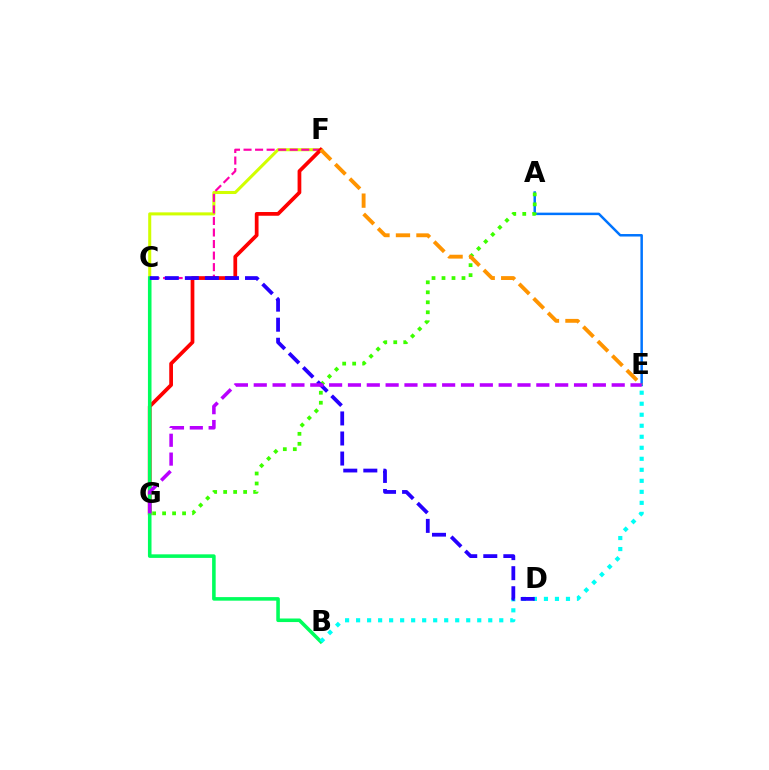{('A', 'E'): [{'color': '#0074ff', 'line_style': 'solid', 'thickness': 1.79}], ('C', 'F'): [{'color': '#d1ff00', 'line_style': 'solid', 'thickness': 2.19}, {'color': '#ff00ac', 'line_style': 'dashed', 'thickness': 1.57}], ('F', 'G'): [{'color': '#ff0000', 'line_style': 'solid', 'thickness': 2.69}], ('B', 'C'): [{'color': '#00ff5c', 'line_style': 'solid', 'thickness': 2.57}], ('A', 'G'): [{'color': '#3dff00', 'line_style': 'dotted', 'thickness': 2.71}], ('B', 'E'): [{'color': '#00fff6', 'line_style': 'dotted', 'thickness': 2.99}], ('C', 'D'): [{'color': '#2500ff', 'line_style': 'dashed', 'thickness': 2.72}], ('E', 'F'): [{'color': '#ff9400', 'line_style': 'dashed', 'thickness': 2.78}], ('E', 'G'): [{'color': '#b900ff', 'line_style': 'dashed', 'thickness': 2.56}]}